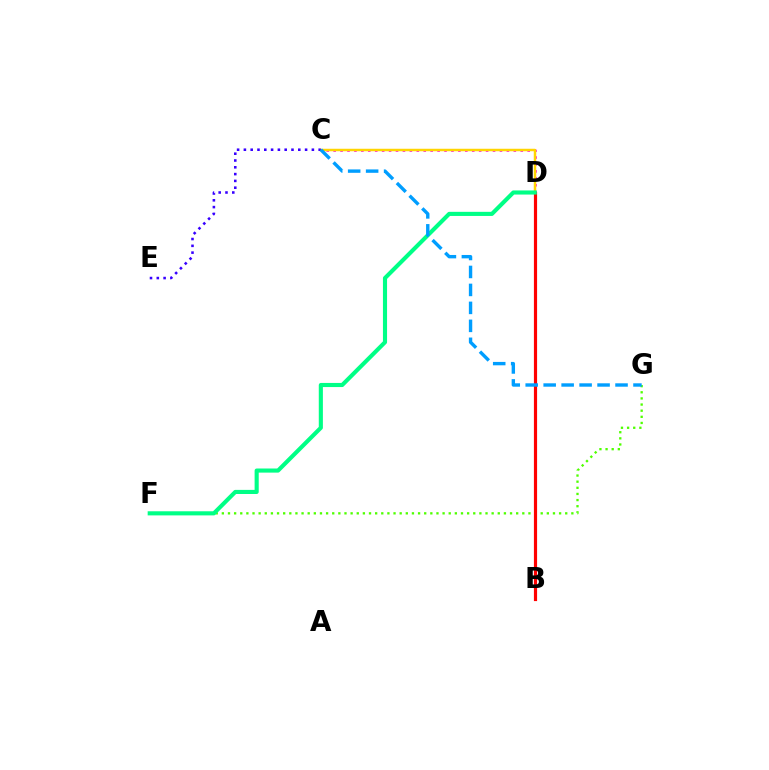{('C', 'D'): [{'color': '#ff00ed', 'line_style': 'dotted', 'thickness': 1.88}, {'color': '#ffd500', 'line_style': 'solid', 'thickness': 1.78}], ('C', 'E'): [{'color': '#3700ff', 'line_style': 'dotted', 'thickness': 1.85}], ('F', 'G'): [{'color': '#4fff00', 'line_style': 'dotted', 'thickness': 1.67}], ('B', 'D'): [{'color': '#ff0000', 'line_style': 'solid', 'thickness': 2.29}], ('D', 'F'): [{'color': '#00ff86', 'line_style': 'solid', 'thickness': 2.96}], ('C', 'G'): [{'color': '#009eff', 'line_style': 'dashed', 'thickness': 2.44}]}